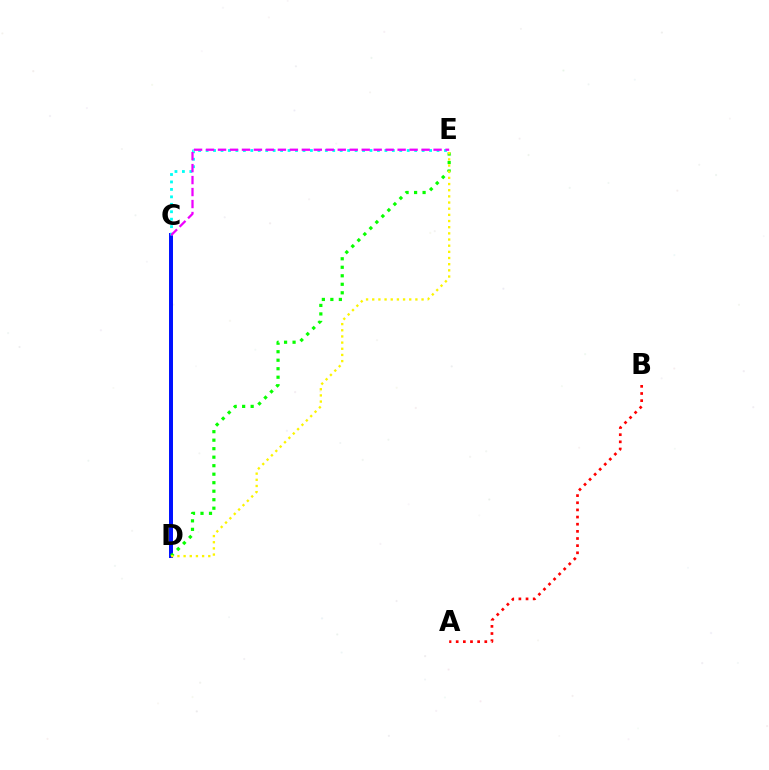{('C', 'D'): [{'color': '#0010ff', 'line_style': 'solid', 'thickness': 2.86}], ('C', 'E'): [{'color': '#00fff6', 'line_style': 'dotted', 'thickness': 2.02}, {'color': '#ee00ff', 'line_style': 'dashed', 'thickness': 1.63}], ('A', 'B'): [{'color': '#ff0000', 'line_style': 'dotted', 'thickness': 1.94}], ('D', 'E'): [{'color': '#08ff00', 'line_style': 'dotted', 'thickness': 2.31}, {'color': '#fcf500', 'line_style': 'dotted', 'thickness': 1.68}]}